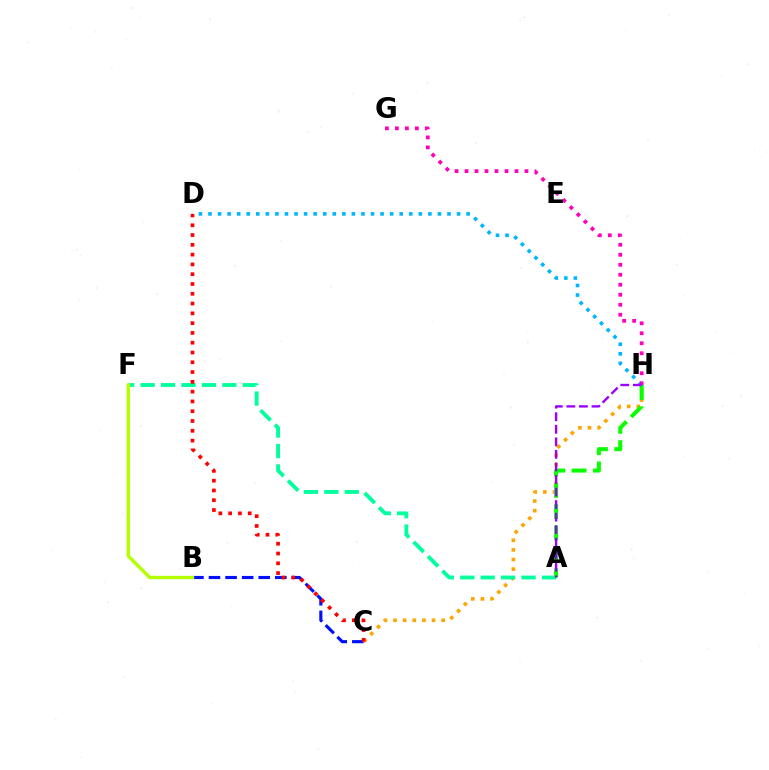{('B', 'C'): [{'color': '#0010ff', 'line_style': 'dashed', 'thickness': 2.25}], ('C', 'H'): [{'color': '#ffa500', 'line_style': 'dotted', 'thickness': 2.61}], ('D', 'H'): [{'color': '#00b5ff', 'line_style': 'dotted', 'thickness': 2.6}], ('G', 'H'): [{'color': '#ff00bd', 'line_style': 'dotted', 'thickness': 2.71}], ('A', 'F'): [{'color': '#00ff9d', 'line_style': 'dashed', 'thickness': 2.78}], ('B', 'F'): [{'color': '#b3ff00', 'line_style': 'solid', 'thickness': 2.43}], ('A', 'H'): [{'color': '#08ff00', 'line_style': 'dashed', 'thickness': 2.9}, {'color': '#9b00ff', 'line_style': 'dashed', 'thickness': 1.7}], ('C', 'D'): [{'color': '#ff0000', 'line_style': 'dotted', 'thickness': 2.66}]}